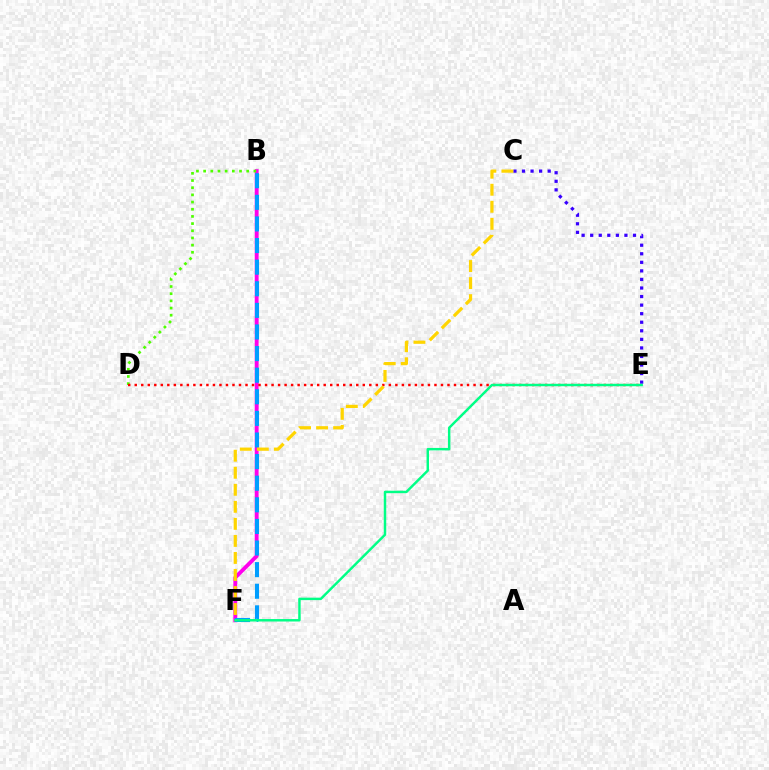{('B', 'F'): [{'color': '#ff00ed', 'line_style': 'solid', 'thickness': 2.78}, {'color': '#009eff', 'line_style': 'dashed', 'thickness': 2.94}], ('B', 'D'): [{'color': '#4fff00', 'line_style': 'dotted', 'thickness': 1.95}], ('C', 'E'): [{'color': '#3700ff', 'line_style': 'dotted', 'thickness': 2.33}], ('D', 'E'): [{'color': '#ff0000', 'line_style': 'dotted', 'thickness': 1.77}], ('E', 'F'): [{'color': '#00ff86', 'line_style': 'solid', 'thickness': 1.77}], ('C', 'F'): [{'color': '#ffd500', 'line_style': 'dashed', 'thickness': 2.31}]}